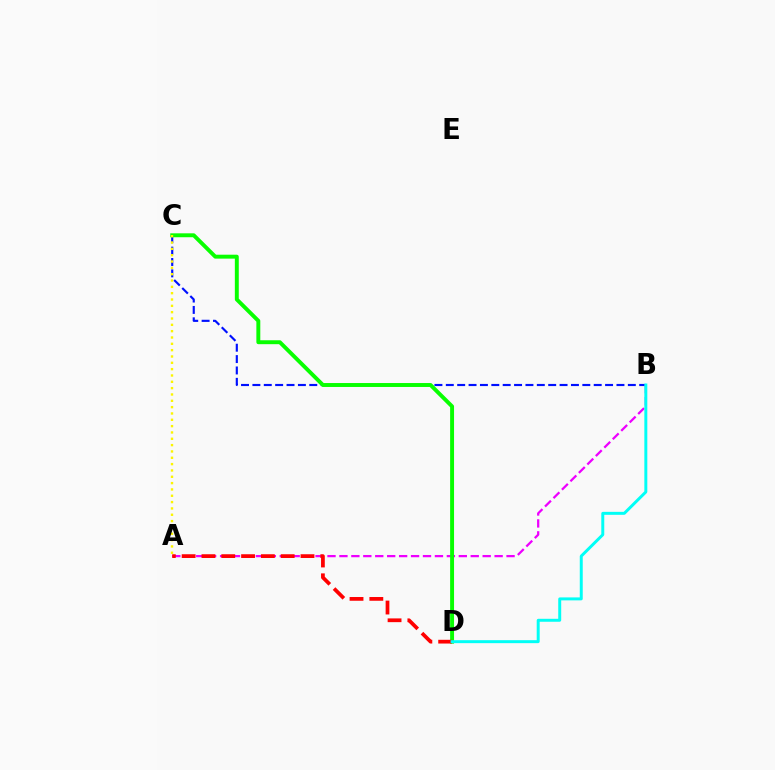{('B', 'C'): [{'color': '#0010ff', 'line_style': 'dashed', 'thickness': 1.55}], ('A', 'B'): [{'color': '#ee00ff', 'line_style': 'dashed', 'thickness': 1.62}], ('C', 'D'): [{'color': '#08ff00', 'line_style': 'solid', 'thickness': 2.83}], ('A', 'D'): [{'color': '#ff0000', 'line_style': 'dashed', 'thickness': 2.69}], ('B', 'D'): [{'color': '#00fff6', 'line_style': 'solid', 'thickness': 2.13}], ('A', 'C'): [{'color': '#fcf500', 'line_style': 'dotted', 'thickness': 1.72}]}